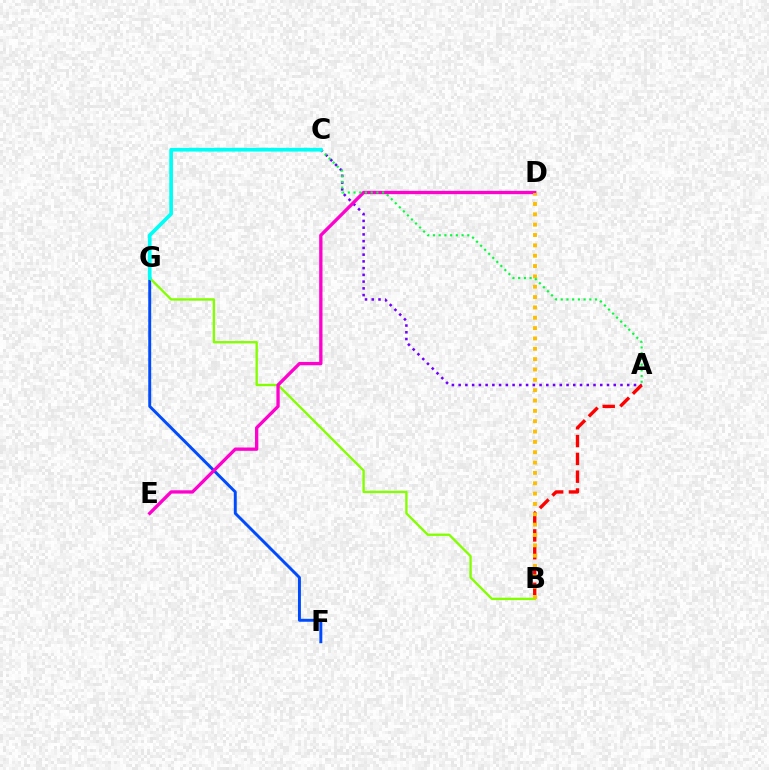{('F', 'G'): [{'color': '#004bff', 'line_style': 'solid', 'thickness': 2.12}], ('B', 'G'): [{'color': '#84ff00', 'line_style': 'solid', 'thickness': 1.7}], ('A', 'C'): [{'color': '#7200ff', 'line_style': 'dotted', 'thickness': 1.83}, {'color': '#00ff39', 'line_style': 'dotted', 'thickness': 1.55}], ('D', 'E'): [{'color': '#ff00cf', 'line_style': 'solid', 'thickness': 2.38}], ('A', 'B'): [{'color': '#ff0000', 'line_style': 'dashed', 'thickness': 2.42}], ('B', 'D'): [{'color': '#ffbd00', 'line_style': 'dotted', 'thickness': 2.81}], ('C', 'G'): [{'color': '#00fff6', 'line_style': 'solid', 'thickness': 2.66}]}